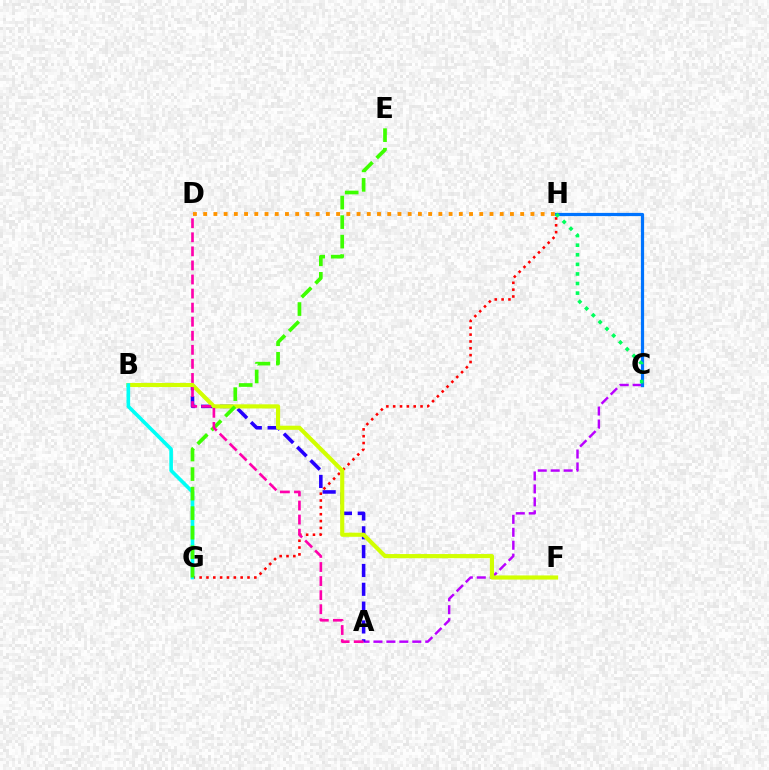{('G', 'H'): [{'color': '#ff0000', 'line_style': 'dotted', 'thickness': 1.86}], ('A', 'C'): [{'color': '#b900ff', 'line_style': 'dashed', 'thickness': 1.76}], ('A', 'B'): [{'color': '#2500ff', 'line_style': 'dashed', 'thickness': 2.56}], ('B', 'F'): [{'color': '#d1ff00', 'line_style': 'solid', 'thickness': 2.97}], ('B', 'G'): [{'color': '#00fff6', 'line_style': 'solid', 'thickness': 2.61}], ('C', 'H'): [{'color': '#0074ff', 'line_style': 'solid', 'thickness': 2.31}, {'color': '#00ff5c', 'line_style': 'dotted', 'thickness': 2.6}], ('E', 'G'): [{'color': '#3dff00', 'line_style': 'dashed', 'thickness': 2.65}], ('A', 'D'): [{'color': '#ff00ac', 'line_style': 'dashed', 'thickness': 1.91}], ('D', 'H'): [{'color': '#ff9400', 'line_style': 'dotted', 'thickness': 2.78}]}